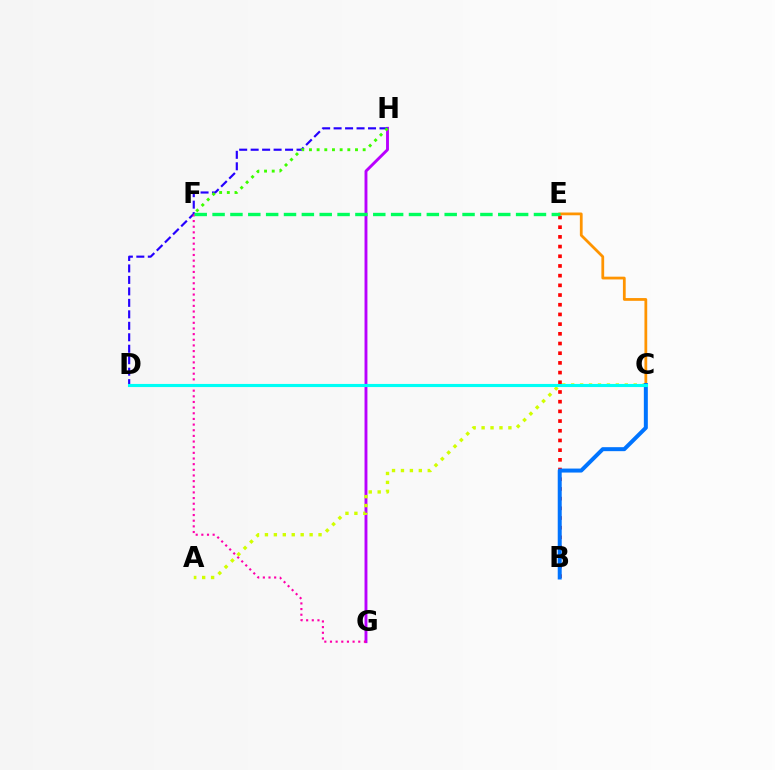{('C', 'E'): [{'color': '#ff9400', 'line_style': 'solid', 'thickness': 1.99}], ('G', 'H'): [{'color': '#b900ff', 'line_style': 'solid', 'thickness': 2.08}], ('D', 'H'): [{'color': '#2500ff', 'line_style': 'dashed', 'thickness': 1.56}], ('B', 'E'): [{'color': '#ff0000', 'line_style': 'dotted', 'thickness': 2.63}], ('F', 'G'): [{'color': '#ff00ac', 'line_style': 'dotted', 'thickness': 1.54}], ('A', 'C'): [{'color': '#d1ff00', 'line_style': 'dotted', 'thickness': 2.43}], ('B', 'C'): [{'color': '#0074ff', 'line_style': 'solid', 'thickness': 2.87}], ('E', 'F'): [{'color': '#00ff5c', 'line_style': 'dashed', 'thickness': 2.43}], ('C', 'D'): [{'color': '#00fff6', 'line_style': 'solid', 'thickness': 2.25}], ('F', 'H'): [{'color': '#3dff00', 'line_style': 'dotted', 'thickness': 2.09}]}